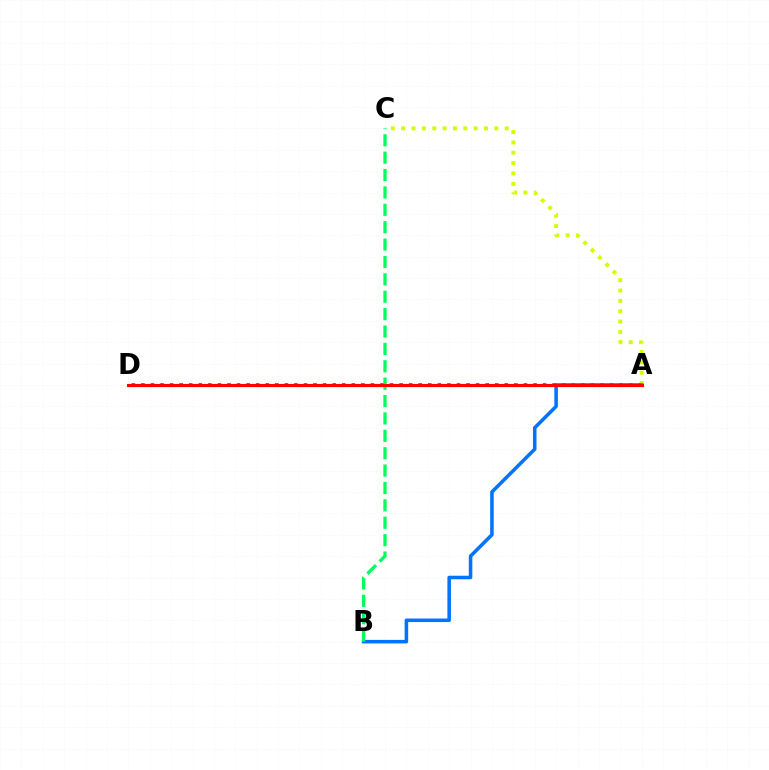{('A', 'D'): [{'color': '#b900ff', 'line_style': 'dotted', 'thickness': 2.6}, {'color': '#ff0000', 'line_style': 'solid', 'thickness': 2.26}], ('A', 'C'): [{'color': '#d1ff00', 'line_style': 'dotted', 'thickness': 2.81}], ('A', 'B'): [{'color': '#0074ff', 'line_style': 'solid', 'thickness': 2.55}], ('B', 'C'): [{'color': '#00ff5c', 'line_style': 'dashed', 'thickness': 2.36}]}